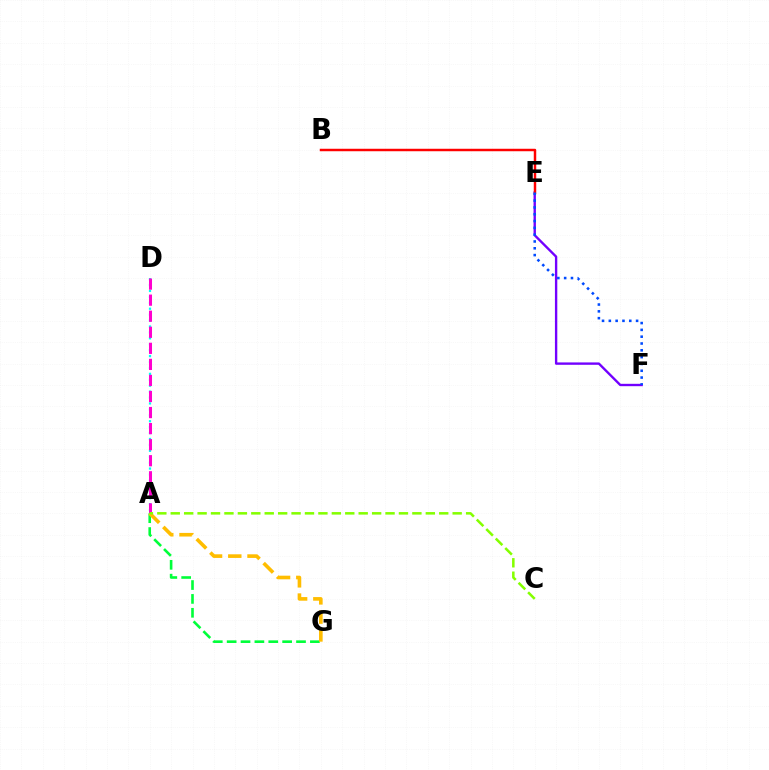{('A', 'D'): [{'color': '#00fff6', 'line_style': 'dotted', 'thickness': 1.61}, {'color': '#ff00cf', 'line_style': 'dashed', 'thickness': 2.18}], ('A', 'G'): [{'color': '#00ff39', 'line_style': 'dashed', 'thickness': 1.88}, {'color': '#ffbd00', 'line_style': 'dashed', 'thickness': 2.61}], ('E', 'F'): [{'color': '#7200ff', 'line_style': 'solid', 'thickness': 1.71}, {'color': '#004bff', 'line_style': 'dotted', 'thickness': 1.85}], ('B', 'E'): [{'color': '#ff0000', 'line_style': 'solid', 'thickness': 1.78}], ('A', 'C'): [{'color': '#84ff00', 'line_style': 'dashed', 'thickness': 1.82}]}